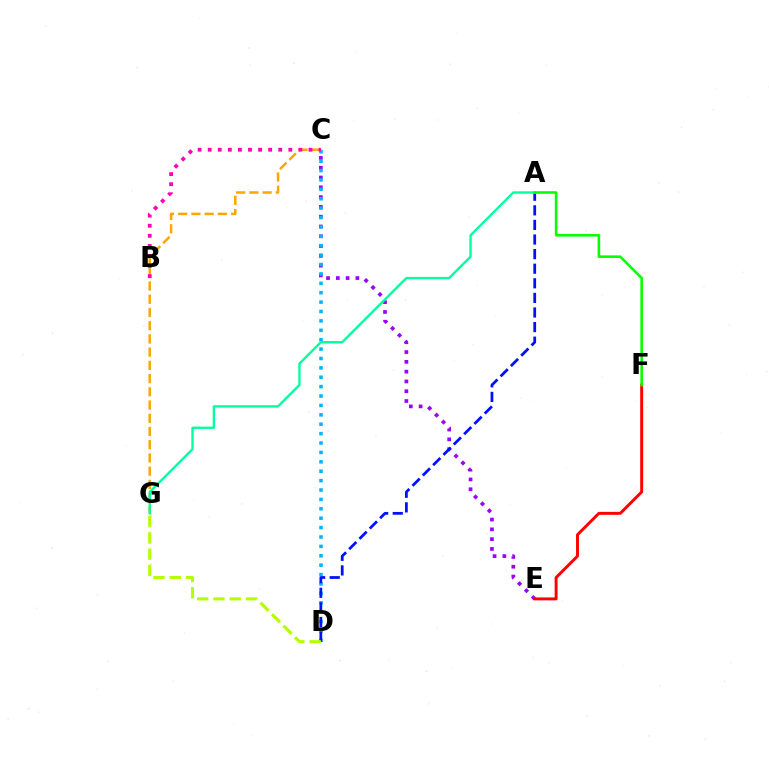{('C', 'E'): [{'color': '#9b00ff', 'line_style': 'dotted', 'thickness': 2.66}], ('C', 'D'): [{'color': '#00b5ff', 'line_style': 'dotted', 'thickness': 2.55}], ('C', 'G'): [{'color': '#ffa500', 'line_style': 'dashed', 'thickness': 1.8}], ('E', 'F'): [{'color': '#ff0000', 'line_style': 'solid', 'thickness': 2.11}], ('A', 'D'): [{'color': '#0010ff', 'line_style': 'dashed', 'thickness': 1.98}], ('B', 'C'): [{'color': '#ff00bd', 'line_style': 'dotted', 'thickness': 2.74}], ('A', 'G'): [{'color': '#00ff9d', 'line_style': 'solid', 'thickness': 1.69}], ('D', 'G'): [{'color': '#b3ff00', 'line_style': 'dashed', 'thickness': 2.21}], ('A', 'F'): [{'color': '#08ff00', 'line_style': 'solid', 'thickness': 1.87}]}